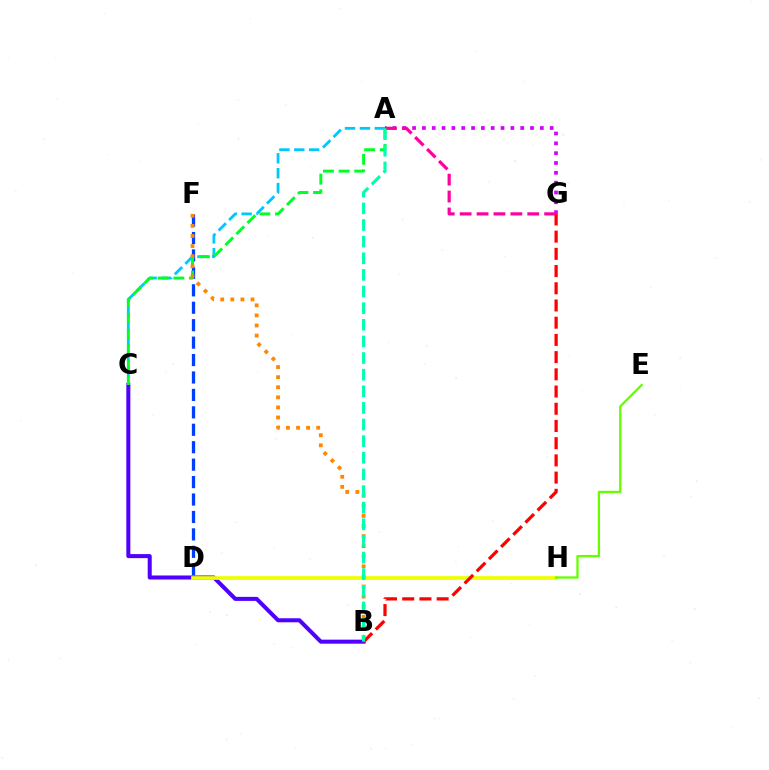{('D', 'F'): [{'color': '#003fff', 'line_style': 'dashed', 'thickness': 2.37}], ('B', 'C'): [{'color': '#4f00ff', 'line_style': 'solid', 'thickness': 2.9}], ('A', 'C'): [{'color': '#00c7ff', 'line_style': 'dashed', 'thickness': 2.02}, {'color': '#00ff27', 'line_style': 'dashed', 'thickness': 2.13}], ('D', 'H'): [{'color': '#eeff00', 'line_style': 'solid', 'thickness': 2.67}], ('B', 'G'): [{'color': '#ff0000', 'line_style': 'dashed', 'thickness': 2.34}], ('A', 'G'): [{'color': '#d600ff', 'line_style': 'dotted', 'thickness': 2.67}, {'color': '#ff00a0', 'line_style': 'dashed', 'thickness': 2.3}], ('B', 'F'): [{'color': '#ff8800', 'line_style': 'dotted', 'thickness': 2.74}], ('E', 'H'): [{'color': '#66ff00', 'line_style': 'solid', 'thickness': 1.66}], ('A', 'B'): [{'color': '#00ffaf', 'line_style': 'dashed', 'thickness': 2.26}]}